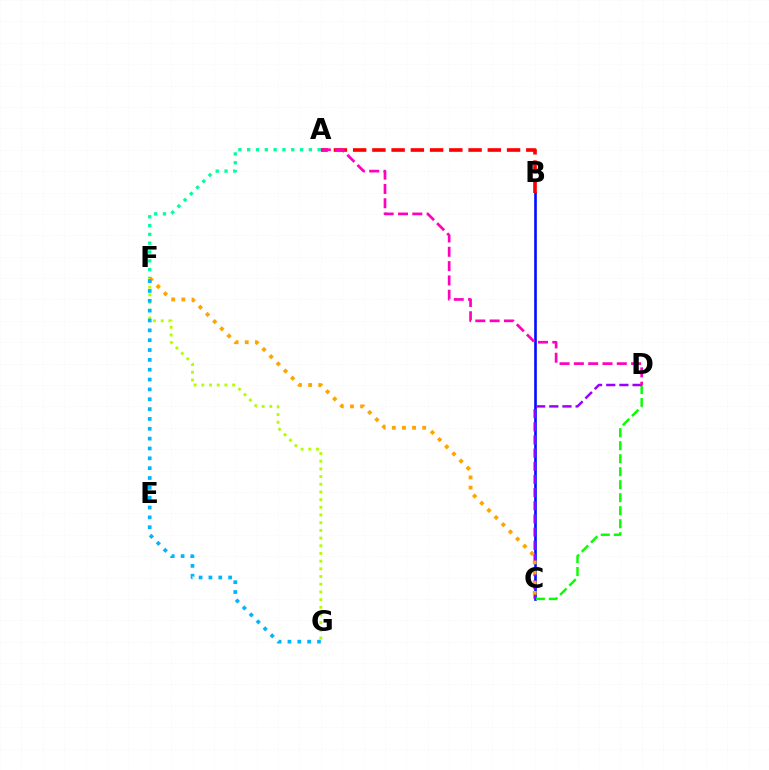{('A', 'F'): [{'color': '#00ff9d', 'line_style': 'dotted', 'thickness': 2.39}], ('B', 'C'): [{'color': '#0010ff', 'line_style': 'solid', 'thickness': 1.89}], ('C', 'D'): [{'color': '#08ff00', 'line_style': 'dashed', 'thickness': 1.77}, {'color': '#9b00ff', 'line_style': 'dashed', 'thickness': 1.79}], ('F', 'G'): [{'color': '#b3ff00', 'line_style': 'dotted', 'thickness': 2.09}, {'color': '#00b5ff', 'line_style': 'dotted', 'thickness': 2.67}], ('C', 'F'): [{'color': '#ffa500', 'line_style': 'dotted', 'thickness': 2.75}], ('A', 'B'): [{'color': '#ff0000', 'line_style': 'dashed', 'thickness': 2.61}], ('A', 'D'): [{'color': '#ff00bd', 'line_style': 'dashed', 'thickness': 1.94}]}